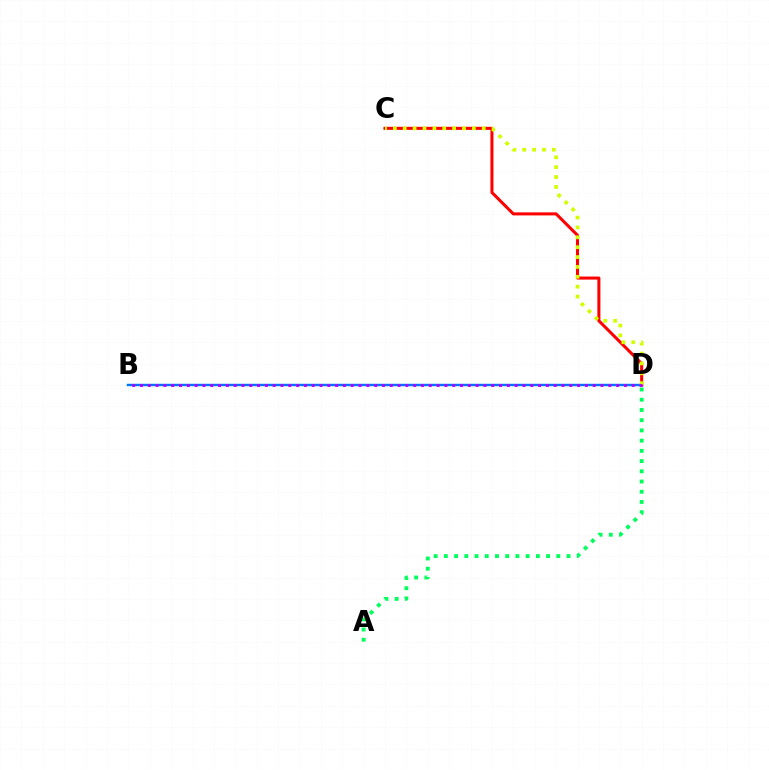{('B', 'D'): [{'color': '#0074ff', 'line_style': 'solid', 'thickness': 1.75}, {'color': '#b900ff', 'line_style': 'dotted', 'thickness': 2.12}], ('A', 'D'): [{'color': '#00ff5c', 'line_style': 'dotted', 'thickness': 2.78}], ('C', 'D'): [{'color': '#ff0000', 'line_style': 'solid', 'thickness': 2.19}, {'color': '#d1ff00', 'line_style': 'dotted', 'thickness': 2.68}]}